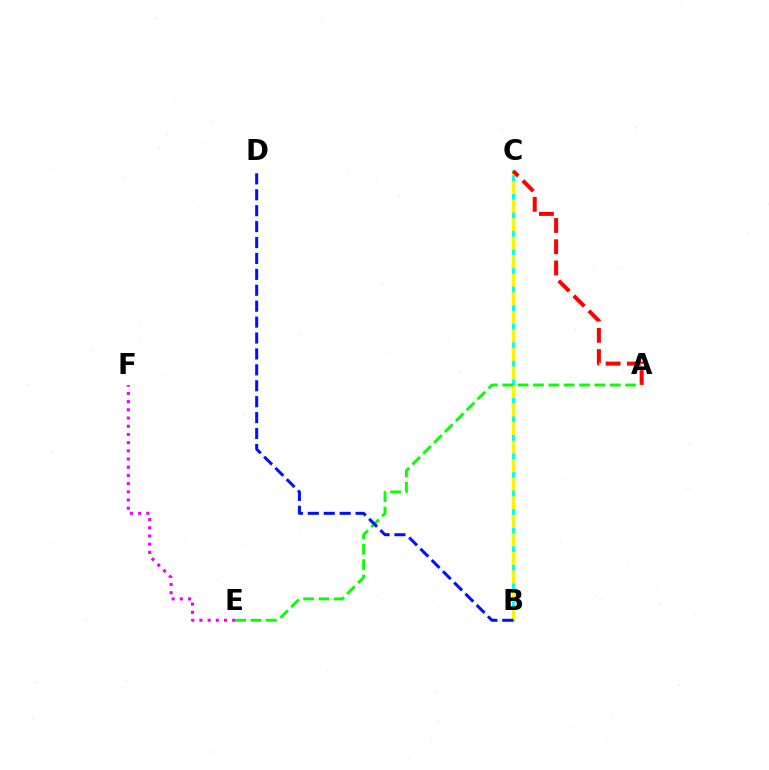{('B', 'C'): [{'color': '#00fff6', 'line_style': 'solid', 'thickness': 2.14}, {'color': '#fcf500', 'line_style': 'dashed', 'thickness': 2.52}], ('A', 'C'): [{'color': '#ff0000', 'line_style': 'dashed', 'thickness': 2.89}], ('A', 'E'): [{'color': '#08ff00', 'line_style': 'dashed', 'thickness': 2.09}], ('E', 'F'): [{'color': '#ee00ff', 'line_style': 'dotted', 'thickness': 2.23}], ('B', 'D'): [{'color': '#0010ff', 'line_style': 'dashed', 'thickness': 2.16}]}